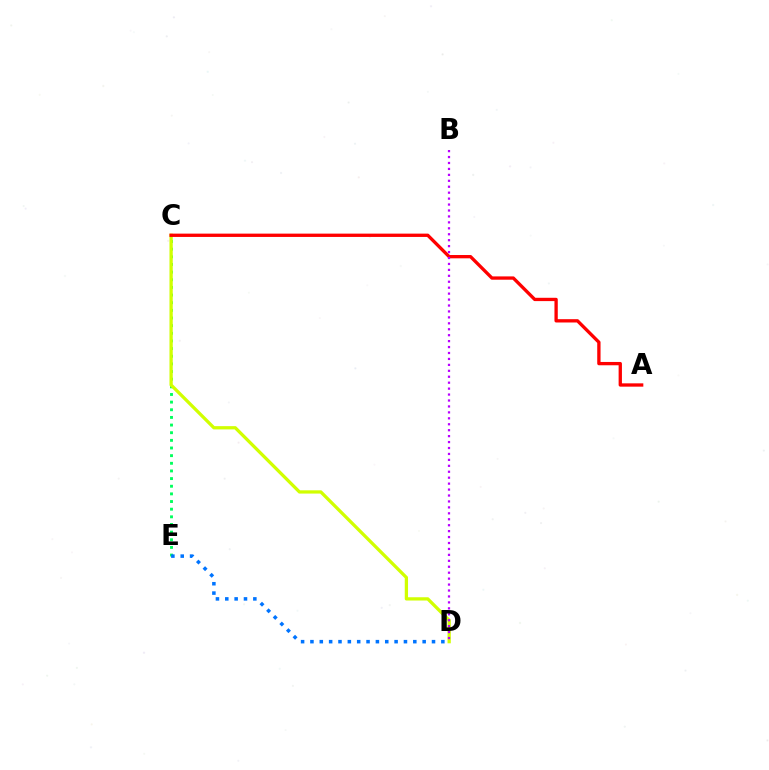{('C', 'E'): [{'color': '#00ff5c', 'line_style': 'dotted', 'thickness': 2.08}], ('D', 'E'): [{'color': '#0074ff', 'line_style': 'dotted', 'thickness': 2.54}], ('C', 'D'): [{'color': '#d1ff00', 'line_style': 'solid', 'thickness': 2.35}], ('A', 'C'): [{'color': '#ff0000', 'line_style': 'solid', 'thickness': 2.39}], ('B', 'D'): [{'color': '#b900ff', 'line_style': 'dotted', 'thickness': 1.61}]}